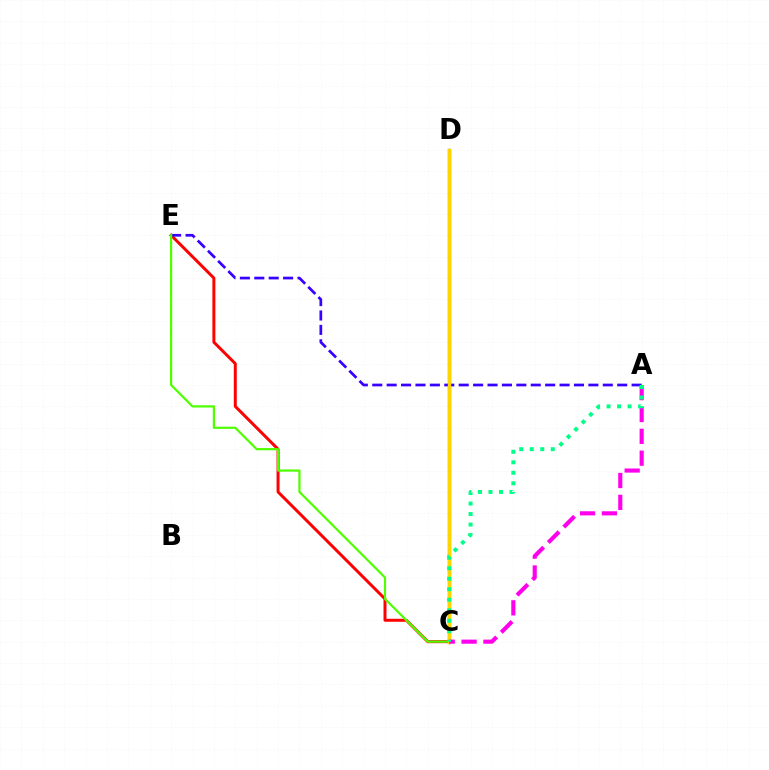{('C', 'E'): [{'color': '#ff0000', 'line_style': 'solid', 'thickness': 2.14}, {'color': '#4fff00', 'line_style': 'solid', 'thickness': 1.59}], ('C', 'D'): [{'color': '#009eff', 'line_style': 'solid', 'thickness': 2.38}, {'color': '#ffd500', 'line_style': 'solid', 'thickness': 2.43}], ('A', 'E'): [{'color': '#3700ff', 'line_style': 'dashed', 'thickness': 1.96}], ('A', 'C'): [{'color': '#ff00ed', 'line_style': 'dashed', 'thickness': 2.97}, {'color': '#00ff86', 'line_style': 'dotted', 'thickness': 2.85}]}